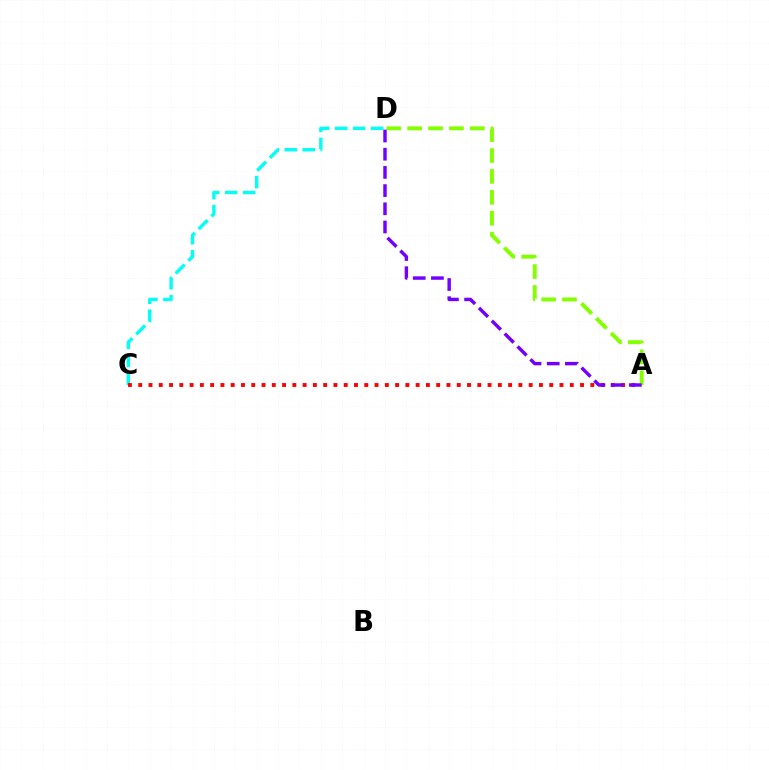{('C', 'D'): [{'color': '#00fff6', 'line_style': 'dashed', 'thickness': 2.44}], ('A', 'C'): [{'color': '#ff0000', 'line_style': 'dotted', 'thickness': 2.79}], ('A', 'D'): [{'color': '#84ff00', 'line_style': 'dashed', 'thickness': 2.84}, {'color': '#7200ff', 'line_style': 'dashed', 'thickness': 2.47}]}